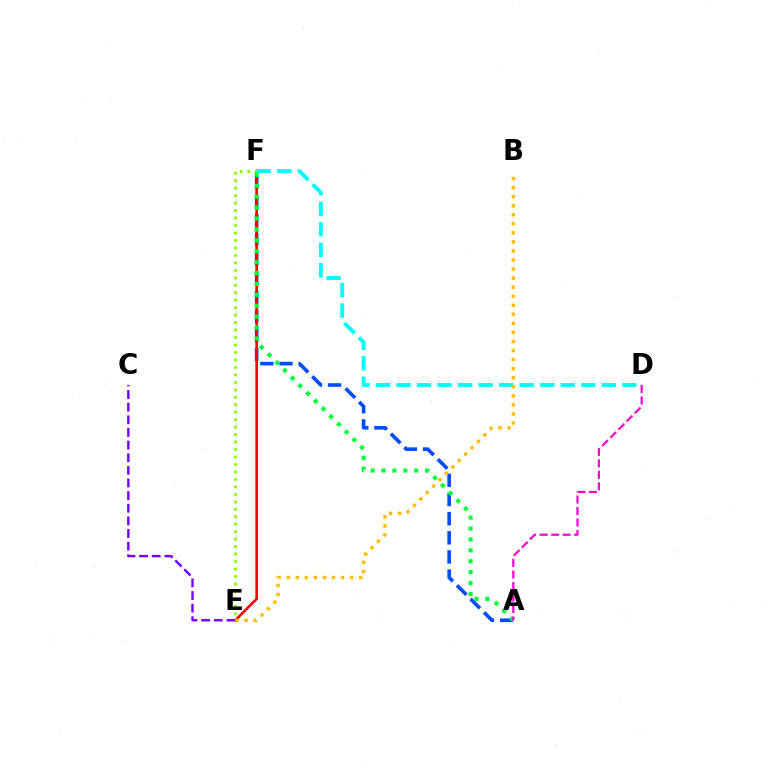{('A', 'F'): [{'color': '#004bff', 'line_style': 'dashed', 'thickness': 2.6}, {'color': '#00ff39', 'line_style': 'dotted', 'thickness': 2.96}], ('E', 'F'): [{'color': '#ff0000', 'line_style': 'solid', 'thickness': 1.9}, {'color': '#84ff00', 'line_style': 'dotted', 'thickness': 2.03}], ('A', 'D'): [{'color': '#ff00cf', 'line_style': 'dashed', 'thickness': 1.56}], ('C', 'E'): [{'color': '#7200ff', 'line_style': 'dashed', 'thickness': 1.72}], ('D', 'F'): [{'color': '#00fff6', 'line_style': 'dashed', 'thickness': 2.79}], ('B', 'E'): [{'color': '#ffbd00', 'line_style': 'dotted', 'thickness': 2.46}]}